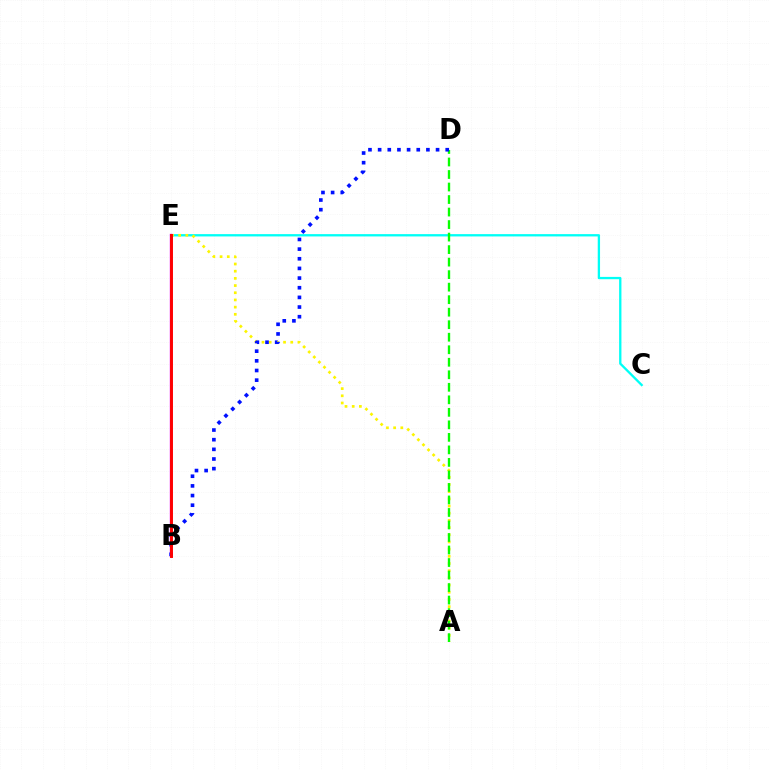{('C', 'E'): [{'color': '#00fff6', 'line_style': 'solid', 'thickness': 1.67}], ('A', 'E'): [{'color': '#fcf500', 'line_style': 'dotted', 'thickness': 1.95}], ('B', 'E'): [{'color': '#ee00ff', 'line_style': 'solid', 'thickness': 1.72}, {'color': '#ff0000', 'line_style': 'solid', 'thickness': 2.12}], ('A', 'D'): [{'color': '#08ff00', 'line_style': 'dashed', 'thickness': 1.7}], ('B', 'D'): [{'color': '#0010ff', 'line_style': 'dotted', 'thickness': 2.62}]}